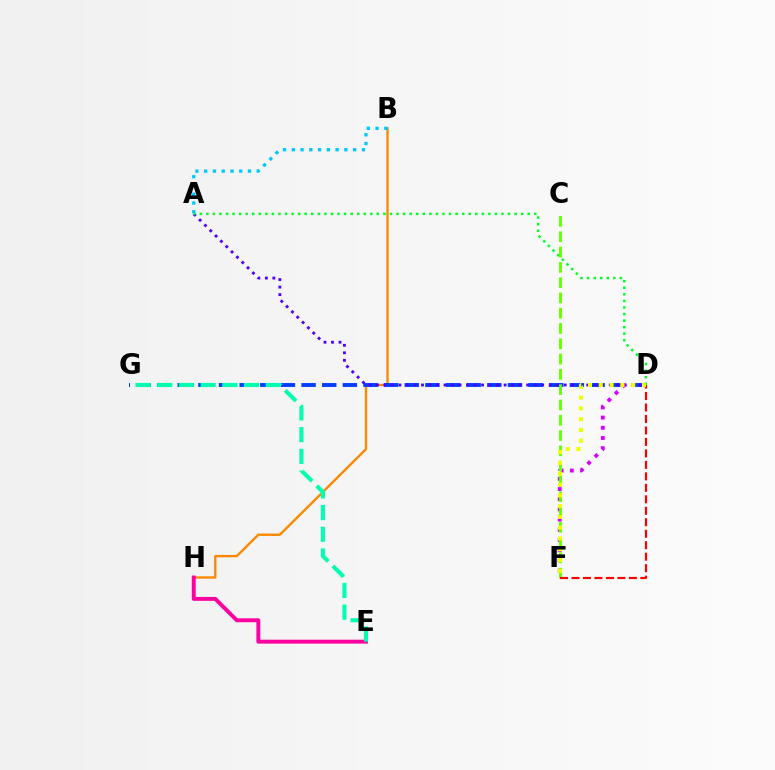{('B', 'H'): [{'color': '#ff8800', 'line_style': 'solid', 'thickness': 1.71}], ('A', 'B'): [{'color': '#00c7ff', 'line_style': 'dotted', 'thickness': 2.38}], ('D', 'G'): [{'color': '#003fff', 'line_style': 'dashed', 'thickness': 2.8}], ('A', 'D'): [{'color': '#4f00ff', 'line_style': 'dotted', 'thickness': 2.04}, {'color': '#00ff27', 'line_style': 'dotted', 'thickness': 1.78}], ('E', 'H'): [{'color': '#ff00a0', 'line_style': 'solid', 'thickness': 2.81}], ('E', 'G'): [{'color': '#00ffaf', 'line_style': 'dashed', 'thickness': 2.95}], ('D', 'F'): [{'color': '#d600ff', 'line_style': 'dotted', 'thickness': 2.77}, {'color': '#ff0000', 'line_style': 'dashed', 'thickness': 1.56}, {'color': '#eeff00', 'line_style': 'dotted', 'thickness': 2.93}], ('C', 'F'): [{'color': '#66ff00', 'line_style': 'dashed', 'thickness': 2.08}]}